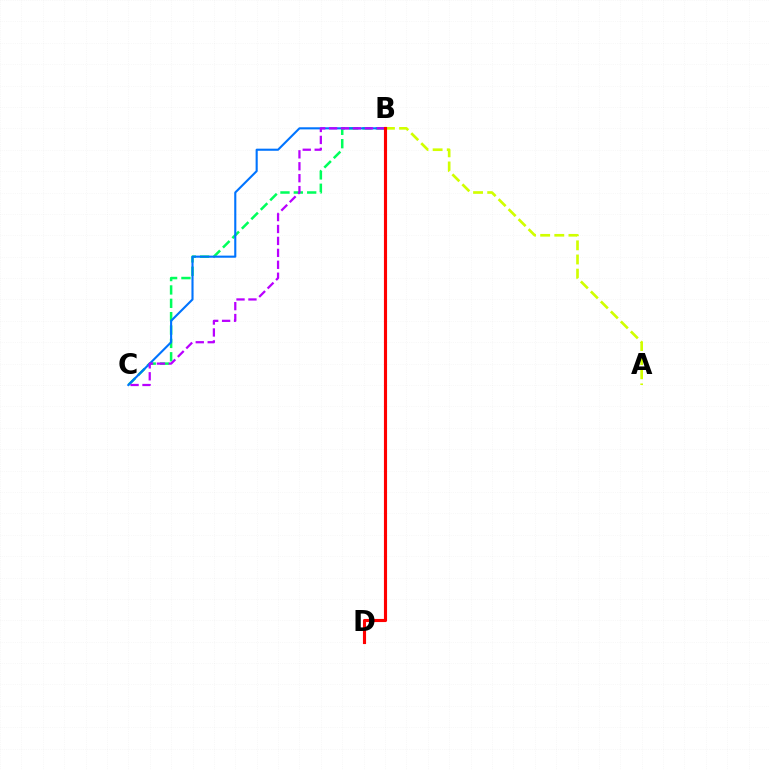{('B', 'C'): [{'color': '#00ff5c', 'line_style': 'dashed', 'thickness': 1.82}, {'color': '#0074ff', 'line_style': 'solid', 'thickness': 1.52}, {'color': '#b900ff', 'line_style': 'dashed', 'thickness': 1.62}], ('A', 'B'): [{'color': '#d1ff00', 'line_style': 'dashed', 'thickness': 1.92}], ('B', 'D'): [{'color': '#ff0000', 'line_style': 'solid', 'thickness': 2.25}]}